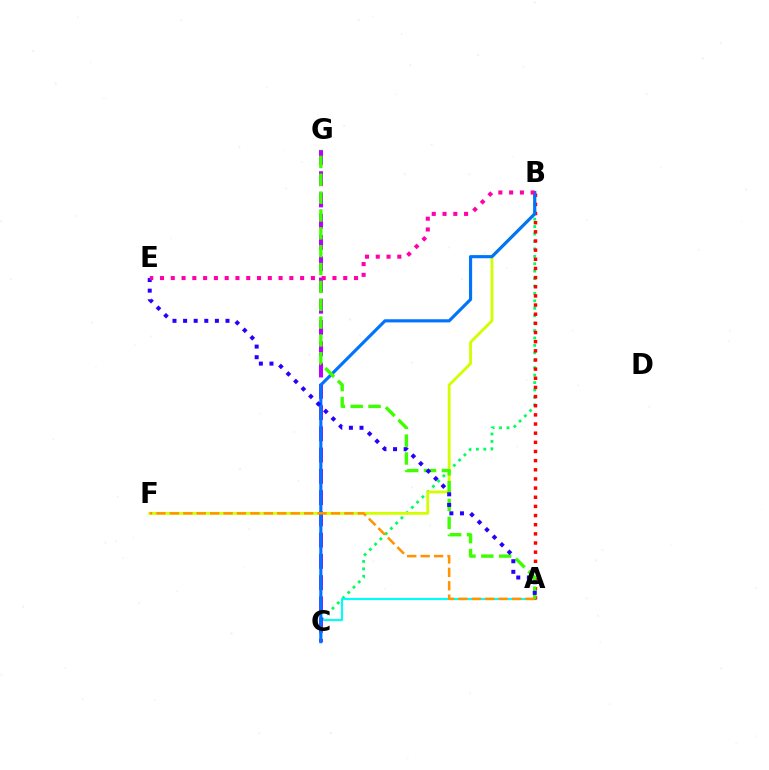{('B', 'C'): [{'color': '#00ff5c', 'line_style': 'dotted', 'thickness': 2.02}, {'color': '#0074ff', 'line_style': 'solid', 'thickness': 2.27}], ('B', 'F'): [{'color': '#d1ff00', 'line_style': 'solid', 'thickness': 2.04}], ('A', 'C'): [{'color': '#00fff6', 'line_style': 'solid', 'thickness': 1.54}], ('C', 'G'): [{'color': '#b900ff', 'line_style': 'dashed', 'thickness': 2.89}], ('A', 'B'): [{'color': '#ff0000', 'line_style': 'dotted', 'thickness': 2.49}], ('A', 'G'): [{'color': '#3dff00', 'line_style': 'dashed', 'thickness': 2.43}], ('A', 'E'): [{'color': '#2500ff', 'line_style': 'dotted', 'thickness': 2.88}], ('A', 'F'): [{'color': '#ff9400', 'line_style': 'dashed', 'thickness': 1.82}], ('B', 'E'): [{'color': '#ff00ac', 'line_style': 'dotted', 'thickness': 2.93}]}